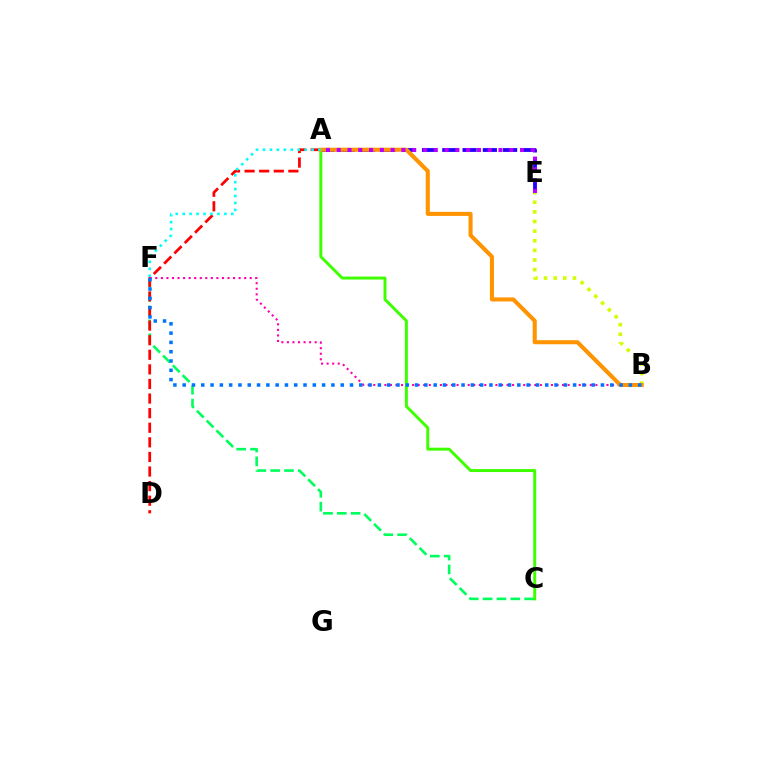{('C', 'F'): [{'color': '#00ff5c', 'line_style': 'dashed', 'thickness': 1.88}], ('B', 'E'): [{'color': '#d1ff00', 'line_style': 'dotted', 'thickness': 2.62}], ('A', 'E'): [{'color': '#2500ff', 'line_style': 'dashed', 'thickness': 2.75}, {'color': '#b900ff', 'line_style': 'dotted', 'thickness': 2.93}], ('A', 'D'): [{'color': '#ff0000', 'line_style': 'dashed', 'thickness': 1.98}], ('A', 'C'): [{'color': '#3dff00', 'line_style': 'solid', 'thickness': 2.13}], ('B', 'F'): [{'color': '#ff00ac', 'line_style': 'dotted', 'thickness': 1.51}, {'color': '#0074ff', 'line_style': 'dotted', 'thickness': 2.53}], ('A', 'B'): [{'color': '#ff9400', 'line_style': 'solid', 'thickness': 2.93}], ('A', 'F'): [{'color': '#00fff6', 'line_style': 'dotted', 'thickness': 1.89}]}